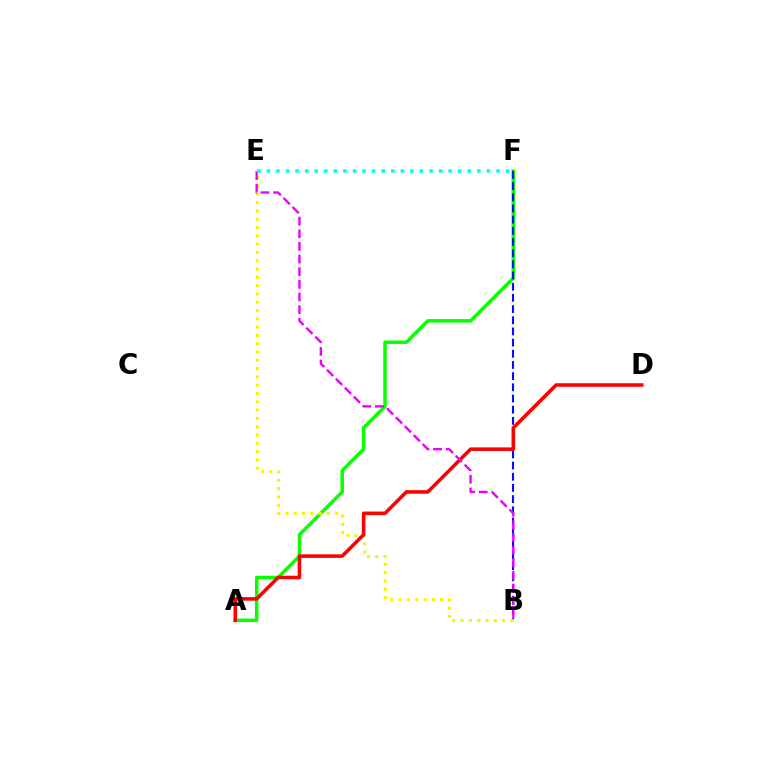{('A', 'F'): [{'color': '#08ff00', 'line_style': 'solid', 'thickness': 2.51}], ('B', 'F'): [{'color': '#0010ff', 'line_style': 'dashed', 'thickness': 1.52}], ('B', 'E'): [{'color': '#fcf500', 'line_style': 'dotted', 'thickness': 2.26}, {'color': '#ee00ff', 'line_style': 'dashed', 'thickness': 1.72}], ('A', 'D'): [{'color': '#ff0000', 'line_style': 'solid', 'thickness': 2.57}], ('E', 'F'): [{'color': '#00fff6', 'line_style': 'dotted', 'thickness': 2.6}]}